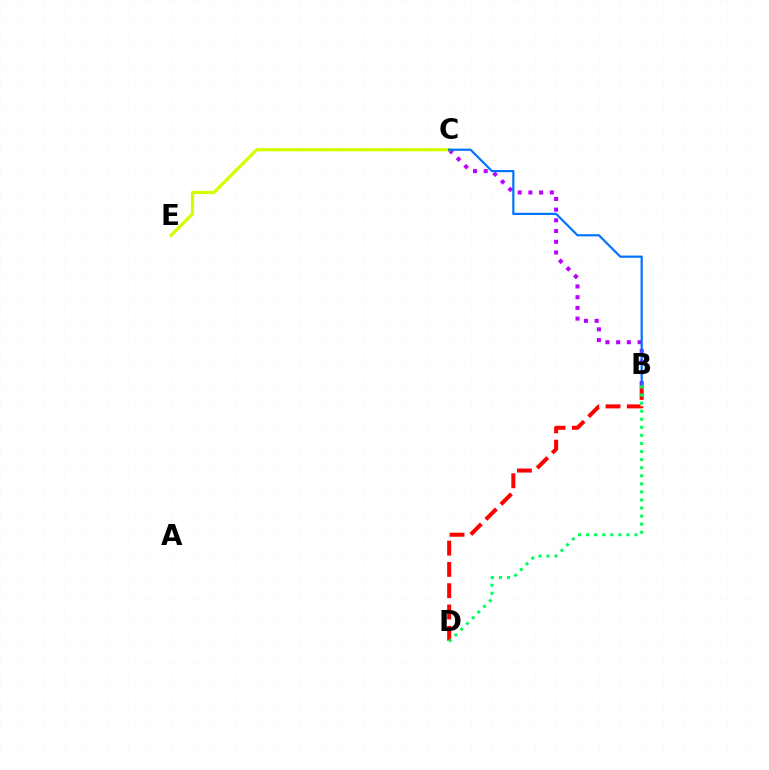{('B', 'C'): [{'color': '#b900ff', 'line_style': 'dotted', 'thickness': 2.91}, {'color': '#0074ff', 'line_style': 'solid', 'thickness': 1.58}], ('C', 'E'): [{'color': '#d1ff00', 'line_style': 'solid', 'thickness': 2.33}], ('B', 'D'): [{'color': '#ff0000', 'line_style': 'dashed', 'thickness': 2.89}, {'color': '#00ff5c', 'line_style': 'dotted', 'thickness': 2.19}]}